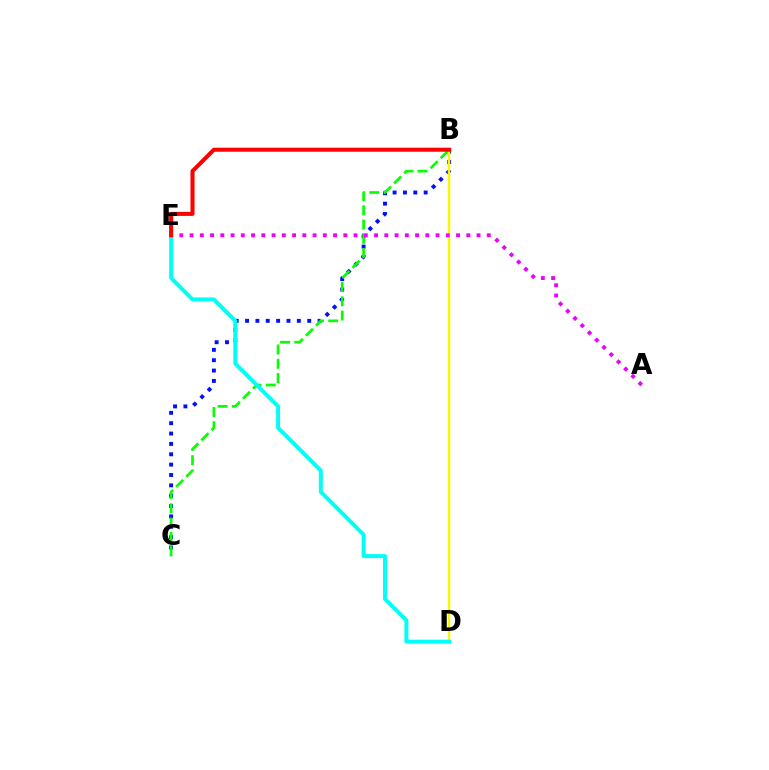{('B', 'C'): [{'color': '#0010ff', 'line_style': 'dotted', 'thickness': 2.81}, {'color': '#08ff00', 'line_style': 'dashed', 'thickness': 1.94}], ('B', 'D'): [{'color': '#fcf500', 'line_style': 'solid', 'thickness': 1.77}], ('A', 'E'): [{'color': '#ee00ff', 'line_style': 'dotted', 'thickness': 2.78}], ('D', 'E'): [{'color': '#00fff6', 'line_style': 'solid', 'thickness': 2.85}], ('B', 'E'): [{'color': '#ff0000', 'line_style': 'solid', 'thickness': 2.92}]}